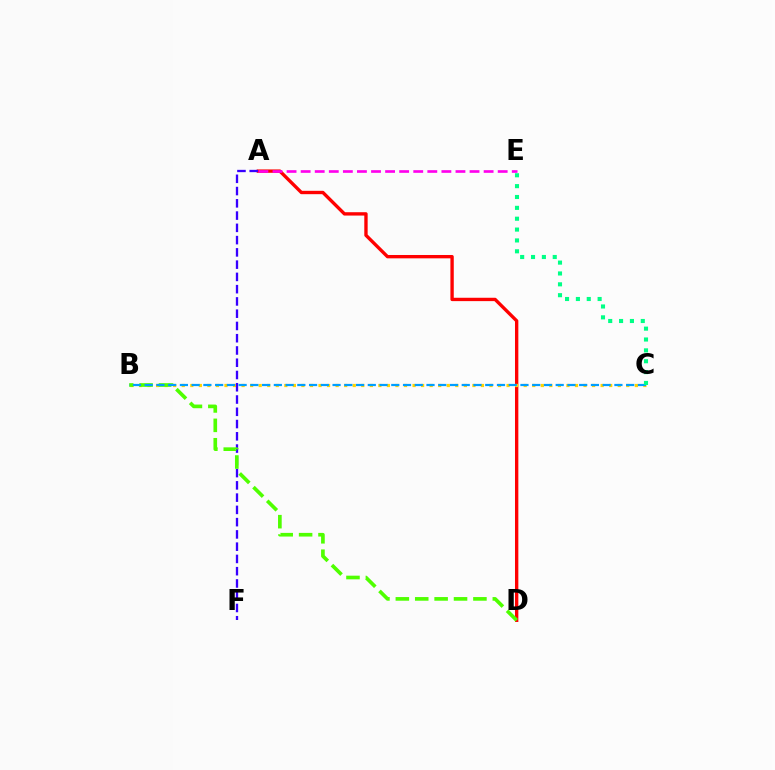{('A', 'D'): [{'color': '#ff0000', 'line_style': 'solid', 'thickness': 2.42}], ('B', 'C'): [{'color': '#ffd500', 'line_style': 'dotted', 'thickness': 2.32}, {'color': '#009eff', 'line_style': 'dashed', 'thickness': 1.6}], ('A', 'E'): [{'color': '#ff00ed', 'line_style': 'dashed', 'thickness': 1.91}], ('A', 'F'): [{'color': '#3700ff', 'line_style': 'dashed', 'thickness': 1.67}], ('B', 'D'): [{'color': '#4fff00', 'line_style': 'dashed', 'thickness': 2.63}], ('C', 'E'): [{'color': '#00ff86', 'line_style': 'dotted', 'thickness': 2.95}]}